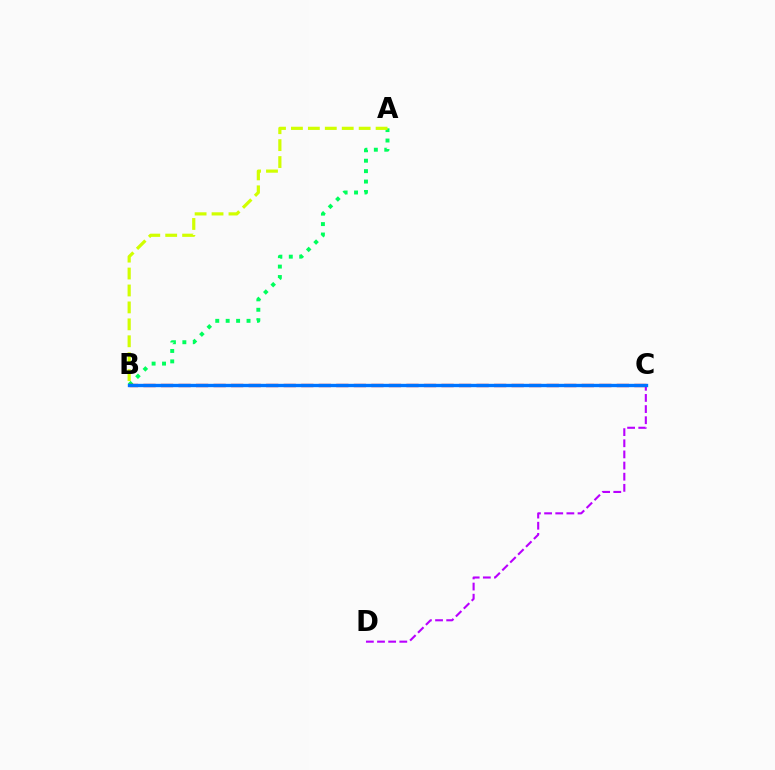{('C', 'D'): [{'color': '#b900ff', 'line_style': 'dashed', 'thickness': 1.51}], ('A', 'B'): [{'color': '#00ff5c', 'line_style': 'dotted', 'thickness': 2.83}, {'color': '#d1ff00', 'line_style': 'dashed', 'thickness': 2.3}], ('B', 'C'): [{'color': '#ff0000', 'line_style': 'dashed', 'thickness': 2.38}, {'color': '#0074ff', 'line_style': 'solid', 'thickness': 2.41}]}